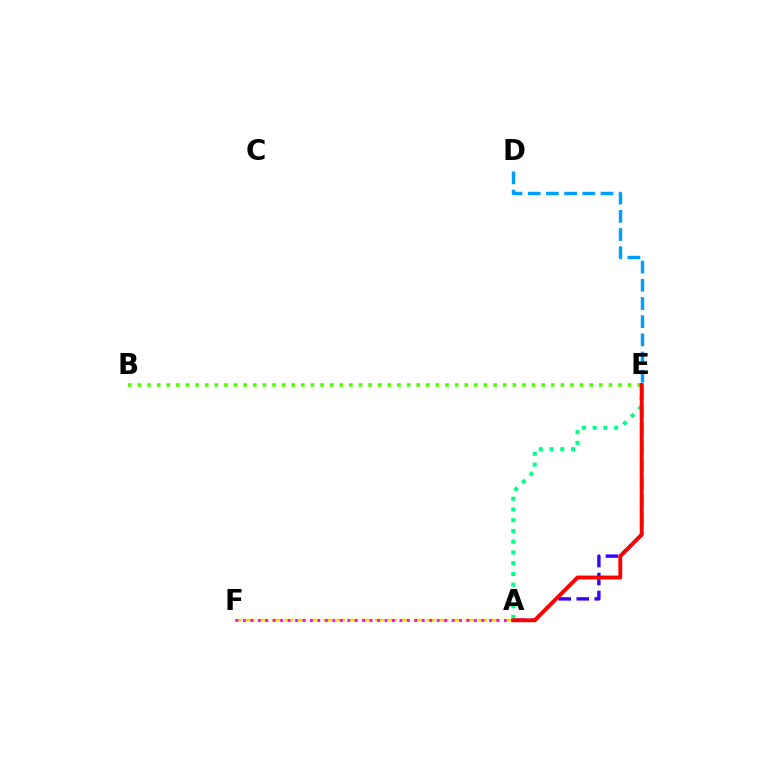{('A', 'E'): [{'color': '#3700ff', 'line_style': 'dashed', 'thickness': 2.44}, {'color': '#00ff86', 'line_style': 'dotted', 'thickness': 2.92}, {'color': '#ff0000', 'line_style': 'solid', 'thickness': 2.79}], ('D', 'E'): [{'color': '#009eff', 'line_style': 'dashed', 'thickness': 2.47}], ('B', 'E'): [{'color': '#4fff00', 'line_style': 'dotted', 'thickness': 2.61}], ('A', 'F'): [{'color': '#ffd500', 'line_style': 'dashed', 'thickness': 1.75}, {'color': '#ff00ed', 'line_style': 'dotted', 'thickness': 2.03}]}